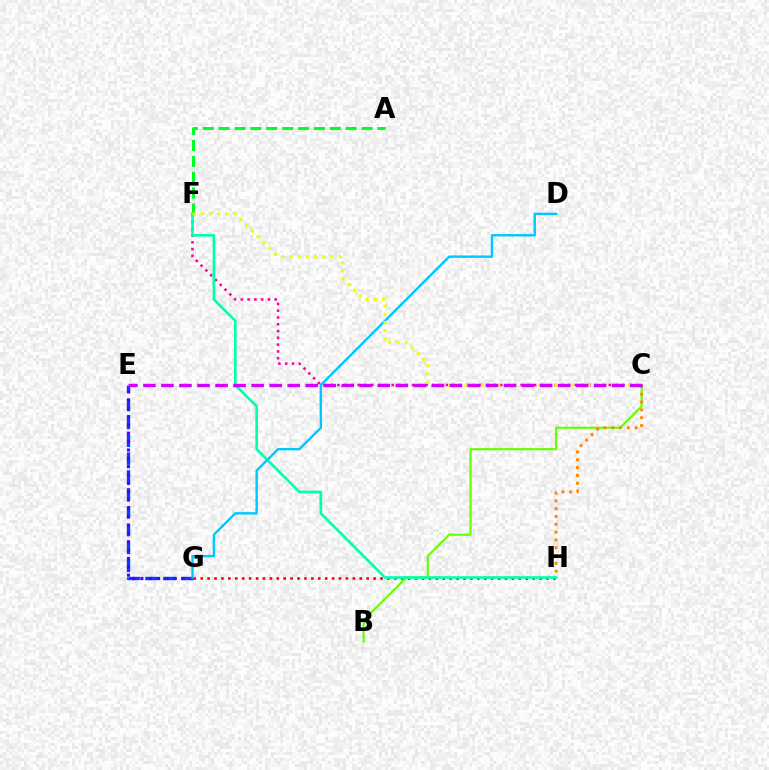{('C', 'F'): [{'color': '#ff00a0', 'line_style': 'dotted', 'thickness': 1.84}, {'color': '#eeff00', 'line_style': 'dotted', 'thickness': 2.22}], ('E', 'G'): [{'color': '#003fff', 'line_style': 'dashed', 'thickness': 2.43}, {'color': '#4f00ff', 'line_style': 'dotted', 'thickness': 2.27}], ('G', 'H'): [{'color': '#ff0000', 'line_style': 'dotted', 'thickness': 1.88}], ('B', 'C'): [{'color': '#66ff00', 'line_style': 'solid', 'thickness': 1.55}], ('F', 'H'): [{'color': '#00ffaf', 'line_style': 'solid', 'thickness': 1.9}], ('A', 'F'): [{'color': '#00ff27', 'line_style': 'dashed', 'thickness': 2.16}], ('D', 'G'): [{'color': '#00c7ff', 'line_style': 'solid', 'thickness': 1.73}], ('C', 'H'): [{'color': '#ff8800', 'line_style': 'dotted', 'thickness': 2.12}], ('C', 'E'): [{'color': '#d600ff', 'line_style': 'dashed', 'thickness': 2.45}]}